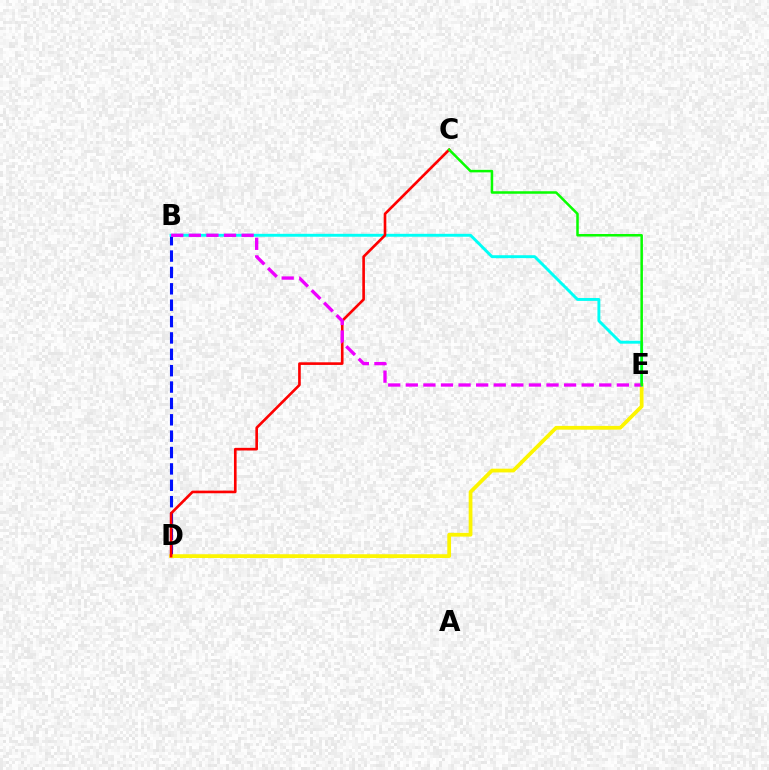{('B', 'D'): [{'color': '#0010ff', 'line_style': 'dashed', 'thickness': 2.22}], ('D', 'E'): [{'color': '#fcf500', 'line_style': 'solid', 'thickness': 2.7}], ('B', 'E'): [{'color': '#00fff6', 'line_style': 'solid', 'thickness': 2.1}, {'color': '#ee00ff', 'line_style': 'dashed', 'thickness': 2.39}], ('C', 'D'): [{'color': '#ff0000', 'line_style': 'solid', 'thickness': 1.9}], ('C', 'E'): [{'color': '#08ff00', 'line_style': 'solid', 'thickness': 1.81}]}